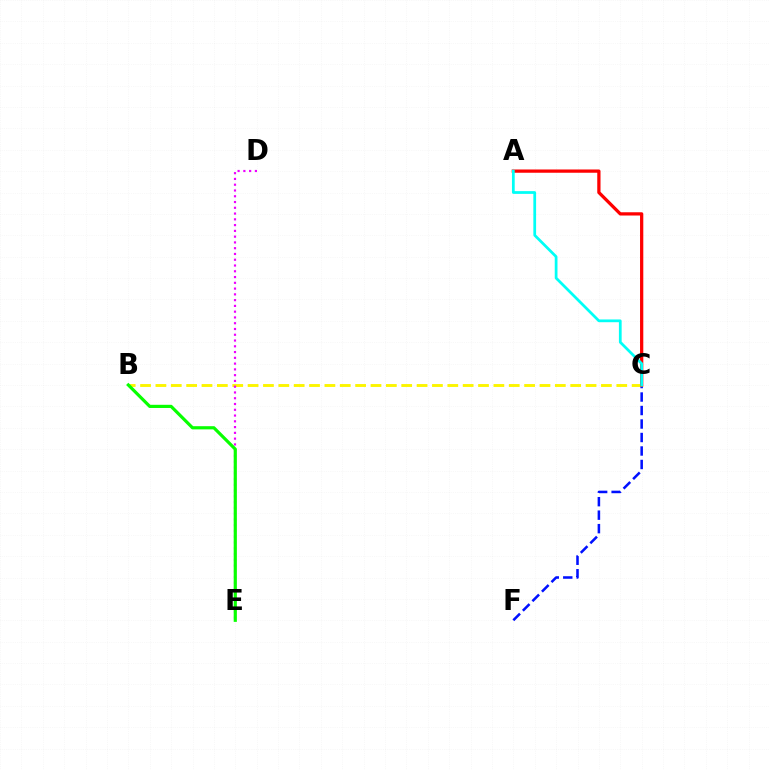{('C', 'F'): [{'color': '#0010ff', 'line_style': 'dashed', 'thickness': 1.83}], ('B', 'C'): [{'color': '#fcf500', 'line_style': 'dashed', 'thickness': 2.09}], ('A', 'C'): [{'color': '#ff0000', 'line_style': 'solid', 'thickness': 2.35}, {'color': '#00fff6', 'line_style': 'solid', 'thickness': 1.98}], ('D', 'E'): [{'color': '#ee00ff', 'line_style': 'dotted', 'thickness': 1.57}], ('B', 'E'): [{'color': '#08ff00', 'line_style': 'solid', 'thickness': 2.29}]}